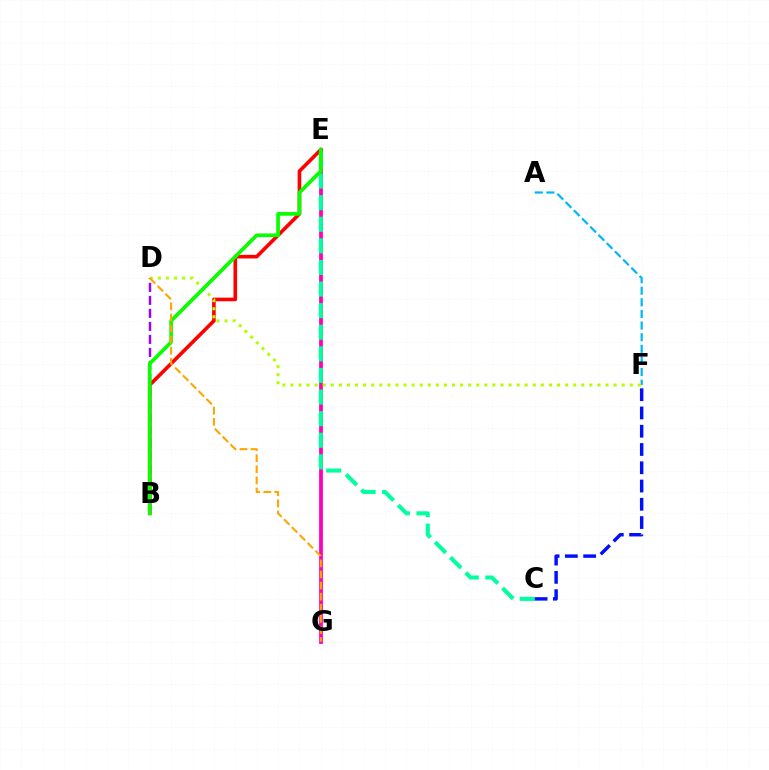{('E', 'G'): [{'color': '#ff00bd', 'line_style': 'solid', 'thickness': 2.72}], ('B', 'E'): [{'color': '#ff0000', 'line_style': 'solid', 'thickness': 2.61}, {'color': '#08ff00', 'line_style': 'solid', 'thickness': 2.65}], ('B', 'D'): [{'color': '#9b00ff', 'line_style': 'dashed', 'thickness': 1.77}], ('C', 'E'): [{'color': '#00ff9d', 'line_style': 'dashed', 'thickness': 2.93}], ('A', 'F'): [{'color': '#00b5ff', 'line_style': 'dashed', 'thickness': 1.58}], ('D', 'F'): [{'color': '#b3ff00', 'line_style': 'dotted', 'thickness': 2.19}], ('C', 'F'): [{'color': '#0010ff', 'line_style': 'dashed', 'thickness': 2.48}], ('D', 'G'): [{'color': '#ffa500', 'line_style': 'dashed', 'thickness': 1.51}]}